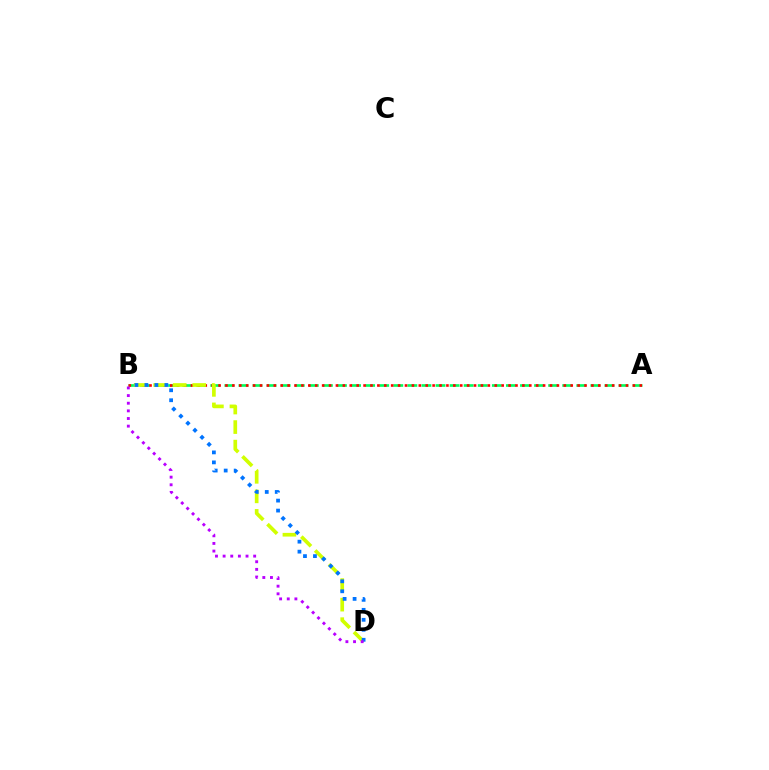{('A', 'B'): [{'color': '#00ff5c', 'line_style': 'dashed', 'thickness': 1.91}, {'color': '#ff0000', 'line_style': 'dotted', 'thickness': 1.88}], ('B', 'D'): [{'color': '#d1ff00', 'line_style': 'dashed', 'thickness': 2.65}, {'color': '#0074ff', 'line_style': 'dotted', 'thickness': 2.71}, {'color': '#b900ff', 'line_style': 'dotted', 'thickness': 2.07}]}